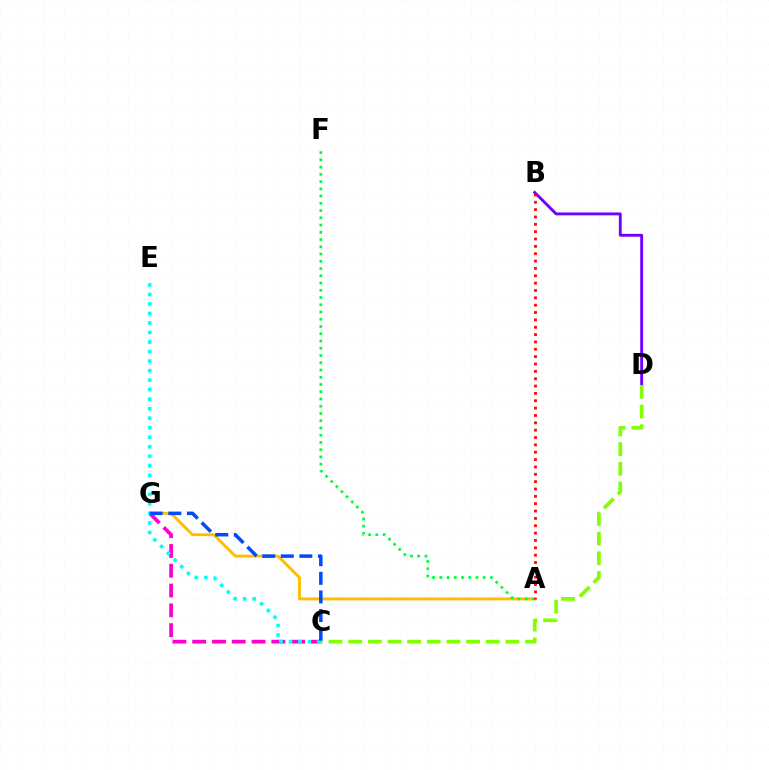{('A', 'G'): [{'color': '#ffbd00', 'line_style': 'solid', 'thickness': 2.09}], ('B', 'D'): [{'color': '#7200ff', 'line_style': 'solid', 'thickness': 2.08}], ('C', 'G'): [{'color': '#ff00cf', 'line_style': 'dashed', 'thickness': 2.69}, {'color': '#004bff', 'line_style': 'dashed', 'thickness': 2.53}], ('A', 'F'): [{'color': '#00ff39', 'line_style': 'dotted', 'thickness': 1.97}], ('C', 'E'): [{'color': '#00fff6', 'line_style': 'dotted', 'thickness': 2.59}], ('C', 'D'): [{'color': '#84ff00', 'line_style': 'dashed', 'thickness': 2.67}], ('A', 'B'): [{'color': '#ff0000', 'line_style': 'dotted', 'thickness': 2.0}]}